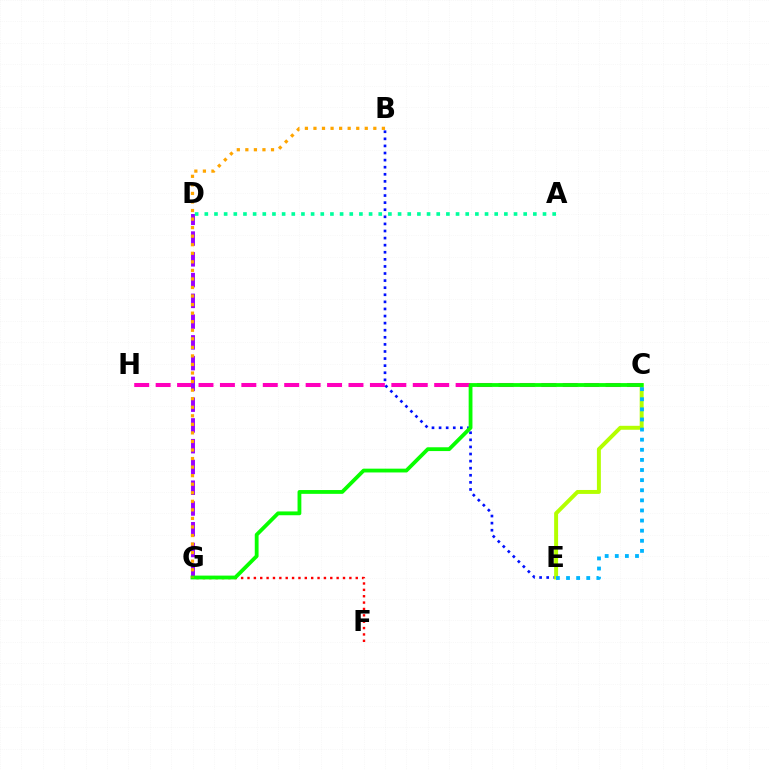{('C', 'H'): [{'color': '#ff00bd', 'line_style': 'dashed', 'thickness': 2.91}], ('F', 'G'): [{'color': '#ff0000', 'line_style': 'dotted', 'thickness': 1.73}], ('B', 'E'): [{'color': '#0010ff', 'line_style': 'dotted', 'thickness': 1.93}], ('C', 'E'): [{'color': '#b3ff00', 'line_style': 'solid', 'thickness': 2.84}, {'color': '#00b5ff', 'line_style': 'dotted', 'thickness': 2.75}], ('D', 'G'): [{'color': '#9b00ff', 'line_style': 'dashed', 'thickness': 2.82}], ('C', 'G'): [{'color': '#08ff00', 'line_style': 'solid', 'thickness': 2.74}], ('B', 'G'): [{'color': '#ffa500', 'line_style': 'dotted', 'thickness': 2.32}], ('A', 'D'): [{'color': '#00ff9d', 'line_style': 'dotted', 'thickness': 2.63}]}